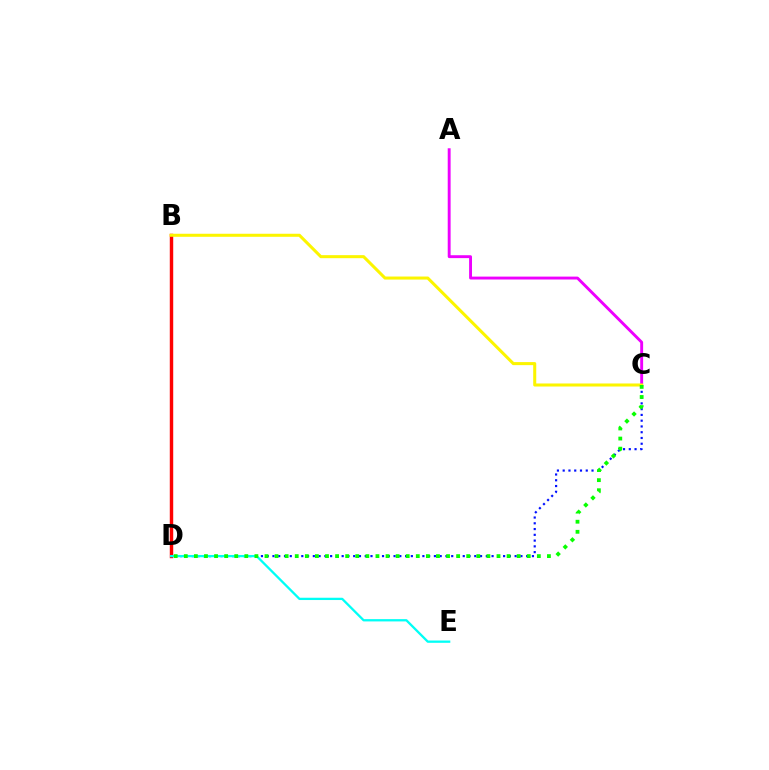{('B', 'D'): [{'color': '#ff0000', 'line_style': 'solid', 'thickness': 2.47}], ('C', 'D'): [{'color': '#0010ff', 'line_style': 'dotted', 'thickness': 1.57}, {'color': '#08ff00', 'line_style': 'dotted', 'thickness': 2.74}], ('A', 'C'): [{'color': '#ee00ff', 'line_style': 'solid', 'thickness': 2.09}], ('B', 'C'): [{'color': '#fcf500', 'line_style': 'solid', 'thickness': 2.19}], ('D', 'E'): [{'color': '#00fff6', 'line_style': 'solid', 'thickness': 1.65}]}